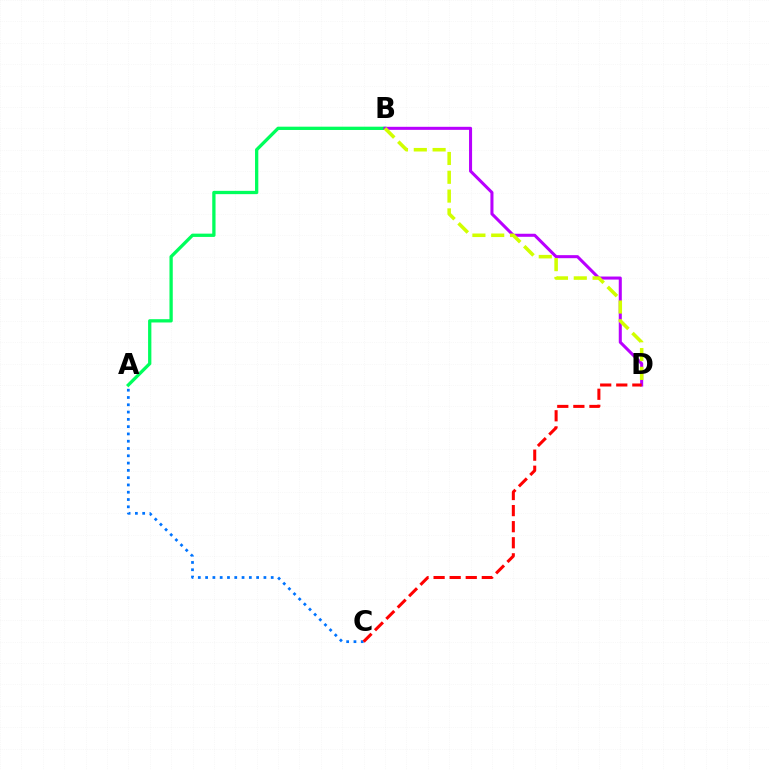{('A', 'B'): [{'color': '#00ff5c', 'line_style': 'solid', 'thickness': 2.37}], ('B', 'D'): [{'color': '#b900ff', 'line_style': 'solid', 'thickness': 2.19}, {'color': '#d1ff00', 'line_style': 'dashed', 'thickness': 2.55}], ('A', 'C'): [{'color': '#0074ff', 'line_style': 'dotted', 'thickness': 1.98}], ('C', 'D'): [{'color': '#ff0000', 'line_style': 'dashed', 'thickness': 2.18}]}